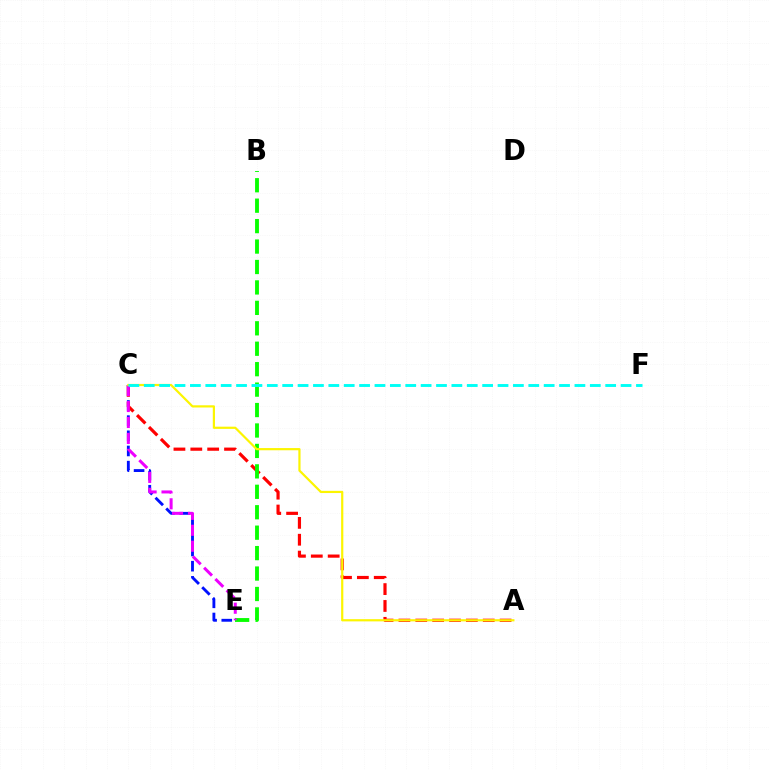{('C', 'E'): [{'color': '#0010ff', 'line_style': 'dashed', 'thickness': 2.06}, {'color': '#ee00ff', 'line_style': 'dashed', 'thickness': 2.17}], ('A', 'C'): [{'color': '#ff0000', 'line_style': 'dashed', 'thickness': 2.29}, {'color': '#fcf500', 'line_style': 'solid', 'thickness': 1.58}], ('B', 'E'): [{'color': '#08ff00', 'line_style': 'dashed', 'thickness': 2.78}], ('C', 'F'): [{'color': '#00fff6', 'line_style': 'dashed', 'thickness': 2.09}]}